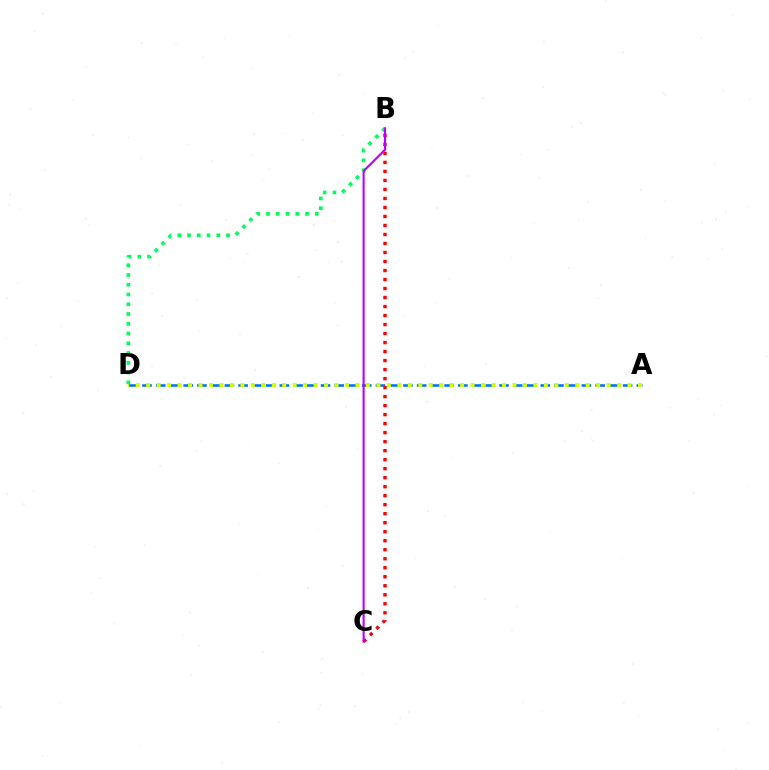{('A', 'D'): [{'color': '#0074ff', 'line_style': 'dashed', 'thickness': 1.87}, {'color': '#d1ff00', 'line_style': 'dotted', 'thickness': 2.84}], ('B', 'D'): [{'color': '#00ff5c', 'line_style': 'dotted', 'thickness': 2.65}], ('B', 'C'): [{'color': '#ff0000', 'line_style': 'dotted', 'thickness': 2.45}, {'color': '#b900ff', 'line_style': 'solid', 'thickness': 1.51}]}